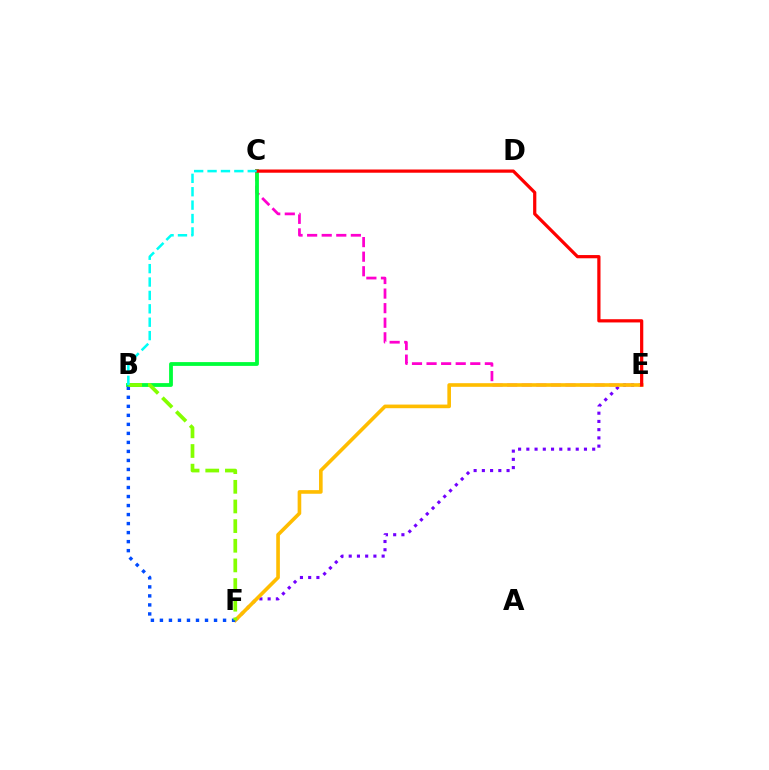{('C', 'E'): [{'color': '#ff00cf', 'line_style': 'dashed', 'thickness': 1.98}, {'color': '#ff0000', 'line_style': 'solid', 'thickness': 2.32}], ('E', 'F'): [{'color': '#7200ff', 'line_style': 'dotted', 'thickness': 2.24}, {'color': '#ffbd00', 'line_style': 'solid', 'thickness': 2.61}], ('B', 'C'): [{'color': '#00ff39', 'line_style': 'solid', 'thickness': 2.73}, {'color': '#00fff6', 'line_style': 'dashed', 'thickness': 1.82}], ('B', 'F'): [{'color': '#004bff', 'line_style': 'dotted', 'thickness': 2.45}, {'color': '#84ff00', 'line_style': 'dashed', 'thickness': 2.67}]}